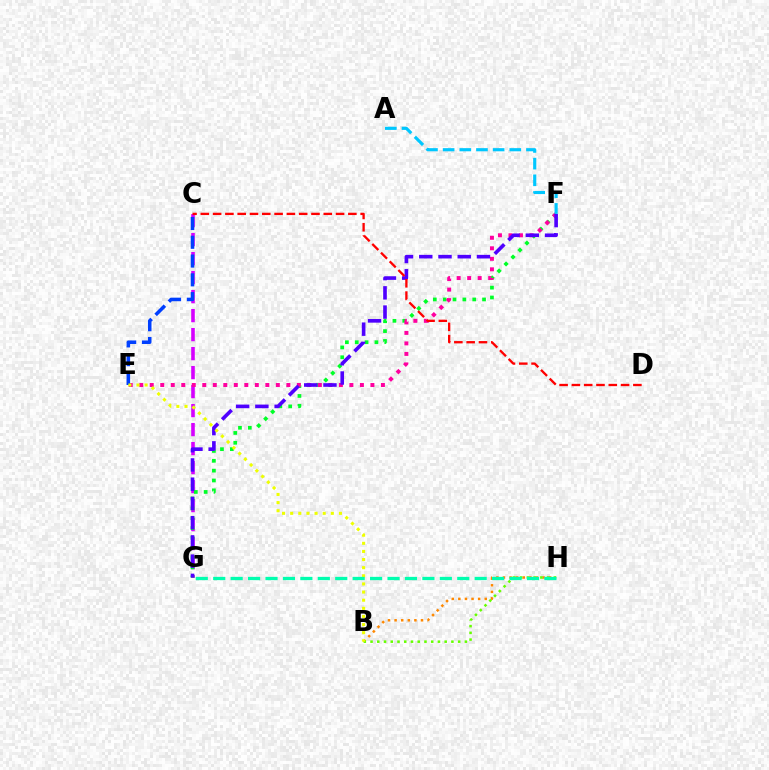{('C', 'G'): [{'color': '#d600ff', 'line_style': 'dashed', 'thickness': 2.58}], ('F', 'G'): [{'color': '#00ff27', 'line_style': 'dotted', 'thickness': 2.68}, {'color': '#4f00ff', 'line_style': 'dashed', 'thickness': 2.61}], ('E', 'F'): [{'color': '#ff00a0', 'line_style': 'dotted', 'thickness': 2.86}], ('B', 'H'): [{'color': '#ff8800', 'line_style': 'dotted', 'thickness': 1.79}, {'color': '#66ff00', 'line_style': 'dotted', 'thickness': 1.83}], ('C', 'E'): [{'color': '#003fff', 'line_style': 'dashed', 'thickness': 2.55}], ('B', 'E'): [{'color': '#eeff00', 'line_style': 'dotted', 'thickness': 2.21}], ('C', 'D'): [{'color': '#ff0000', 'line_style': 'dashed', 'thickness': 1.67}], ('G', 'H'): [{'color': '#00ffaf', 'line_style': 'dashed', 'thickness': 2.37}], ('A', 'F'): [{'color': '#00c7ff', 'line_style': 'dashed', 'thickness': 2.26}]}